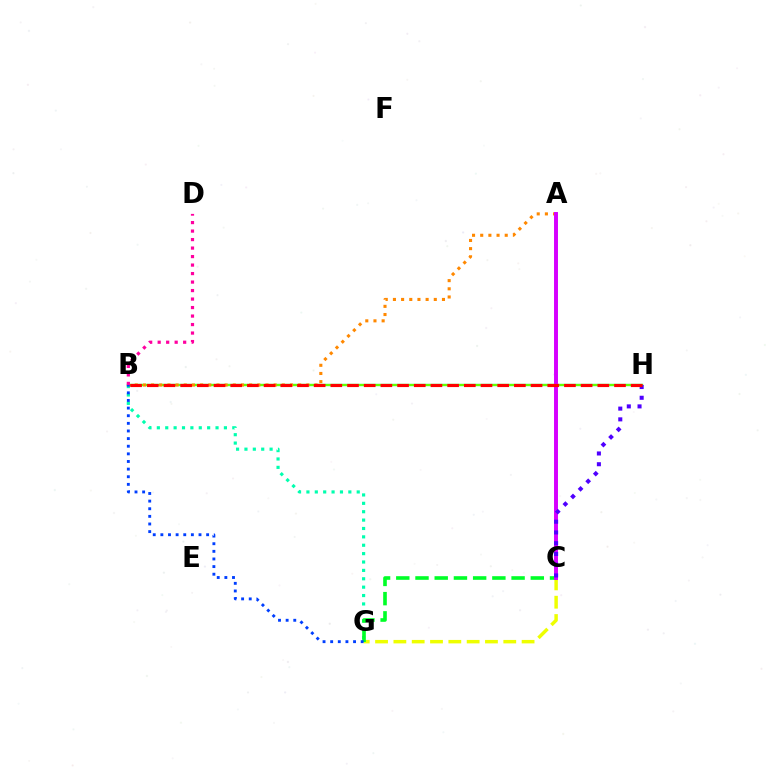{('C', 'G'): [{'color': '#eeff00', 'line_style': 'dashed', 'thickness': 2.49}, {'color': '#00ff27', 'line_style': 'dashed', 'thickness': 2.61}], ('B', 'H'): [{'color': '#00c7ff', 'line_style': 'solid', 'thickness': 1.56}, {'color': '#66ff00', 'line_style': 'solid', 'thickness': 1.67}, {'color': '#ff0000', 'line_style': 'dashed', 'thickness': 2.27}], ('B', 'G'): [{'color': '#00ffaf', 'line_style': 'dotted', 'thickness': 2.28}, {'color': '#003fff', 'line_style': 'dotted', 'thickness': 2.07}], ('A', 'B'): [{'color': '#ff8800', 'line_style': 'dotted', 'thickness': 2.22}], ('A', 'C'): [{'color': '#d600ff', 'line_style': 'solid', 'thickness': 2.84}], ('C', 'H'): [{'color': '#4f00ff', 'line_style': 'dotted', 'thickness': 2.92}], ('B', 'D'): [{'color': '#ff00a0', 'line_style': 'dotted', 'thickness': 2.31}]}